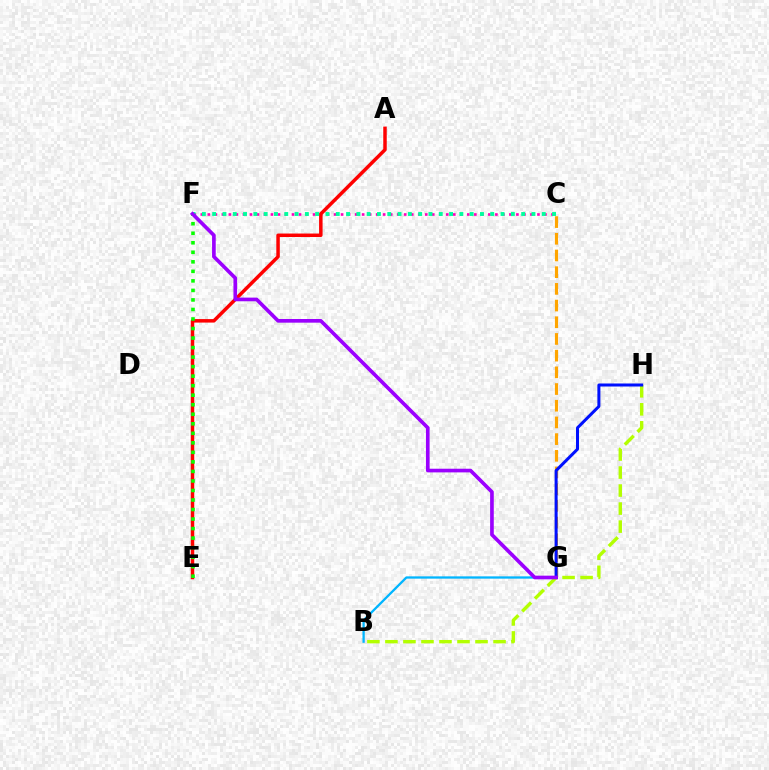{('C', 'F'): [{'color': '#ff00bd', 'line_style': 'dotted', 'thickness': 1.91}, {'color': '#00ff9d', 'line_style': 'dotted', 'thickness': 2.8}], ('A', 'E'): [{'color': '#ff0000', 'line_style': 'solid', 'thickness': 2.51}], ('E', 'F'): [{'color': '#08ff00', 'line_style': 'dotted', 'thickness': 2.59}], ('C', 'G'): [{'color': '#ffa500', 'line_style': 'dashed', 'thickness': 2.27}], ('B', 'G'): [{'color': '#00b5ff', 'line_style': 'solid', 'thickness': 1.65}], ('B', 'H'): [{'color': '#b3ff00', 'line_style': 'dashed', 'thickness': 2.45}], ('G', 'H'): [{'color': '#0010ff', 'line_style': 'solid', 'thickness': 2.17}], ('F', 'G'): [{'color': '#9b00ff', 'line_style': 'solid', 'thickness': 2.64}]}